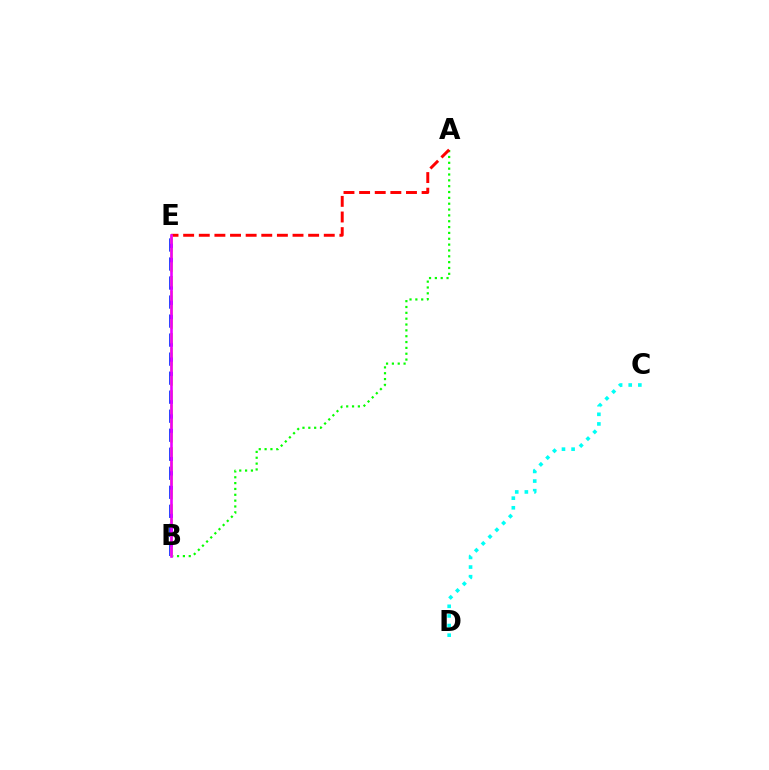{('B', 'E'): [{'color': '#0010ff', 'line_style': 'dashed', 'thickness': 2.58}, {'color': '#fcf500', 'line_style': 'dashed', 'thickness': 1.93}, {'color': '#ee00ff', 'line_style': 'solid', 'thickness': 1.89}], ('C', 'D'): [{'color': '#00fff6', 'line_style': 'dotted', 'thickness': 2.61}], ('A', 'B'): [{'color': '#08ff00', 'line_style': 'dotted', 'thickness': 1.59}], ('A', 'E'): [{'color': '#ff0000', 'line_style': 'dashed', 'thickness': 2.12}]}